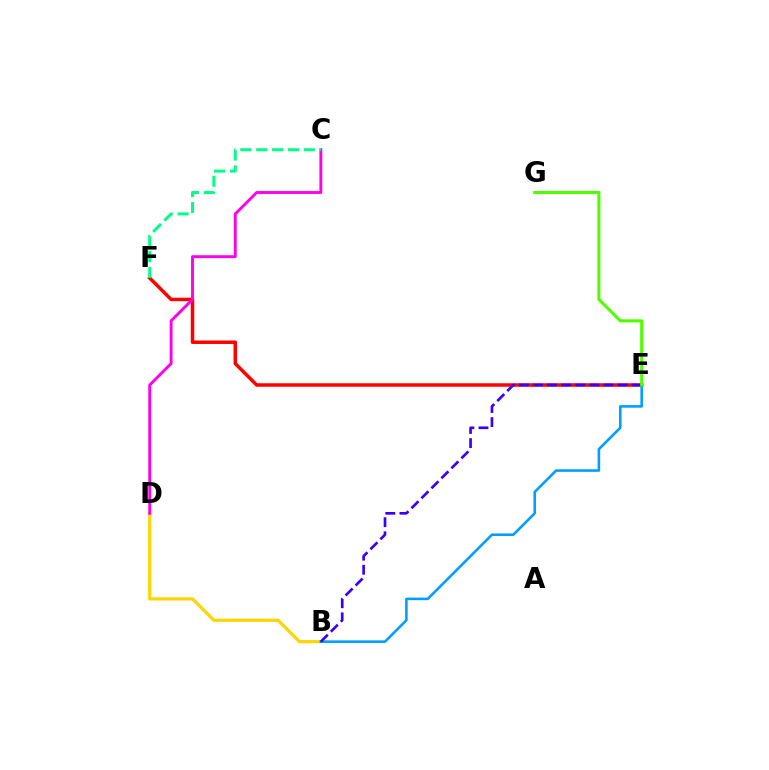{('E', 'F'): [{'color': '#ff0000', 'line_style': 'solid', 'thickness': 2.51}], ('B', 'D'): [{'color': '#ffd500', 'line_style': 'solid', 'thickness': 2.3}], ('B', 'E'): [{'color': '#009eff', 'line_style': 'solid', 'thickness': 1.86}, {'color': '#3700ff', 'line_style': 'dashed', 'thickness': 1.92}], ('E', 'G'): [{'color': '#4fff00', 'line_style': 'solid', 'thickness': 2.19}], ('C', 'D'): [{'color': '#ff00ed', 'line_style': 'solid', 'thickness': 2.08}], ('C', 'F'): [{'color': '#00ff86', 'line_style': 'dashed', 'thickness': 2.16}]}